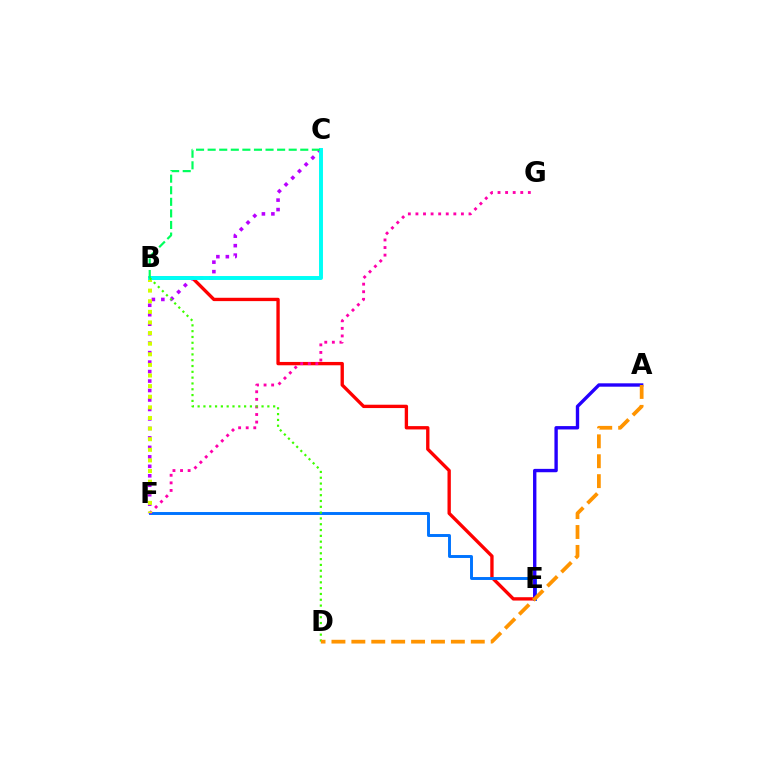{('B', 'E'): [{'color': '#ff0000', 'line_style': 'solid', 'thickness': 2.41}], ('E', 'F'): [{'color': '#0074ff', 'line_style': 'solid', 'thickness': 2.11}], ('F', 'G'): [{'color': '#ff00ac', 'line_style': 'dotted', 'thickness': 2.06}], ('C', 'F'): [{'color': '#b900ff', 'line_style': 'dotted', 'thickness': 2.57}], ('A', 'E'): [{'color': '#2500ff', 'line_style': 'solid', 'thickness': 2.43}], ('B', 'F'): [{'color': '#d1ff00', 'line_style': 'dotted', 'thickness': 2.88}], ('B', 'C'): [{'color': '#00fff6', 'line_style': 'solid', 'thickness': 2.84}, {'color': '#00ff5c', 'line_style': 'dashed', 'thickness': 1.57}], ('B', 'D'): [{'color': '#3dff00', 'line_style': 'dotted', 'thickness': 1.58}], ('A', 'D'): [{'color': '#ff9400', 'line_style': 'dashed', 'thickness': 2.7}]}